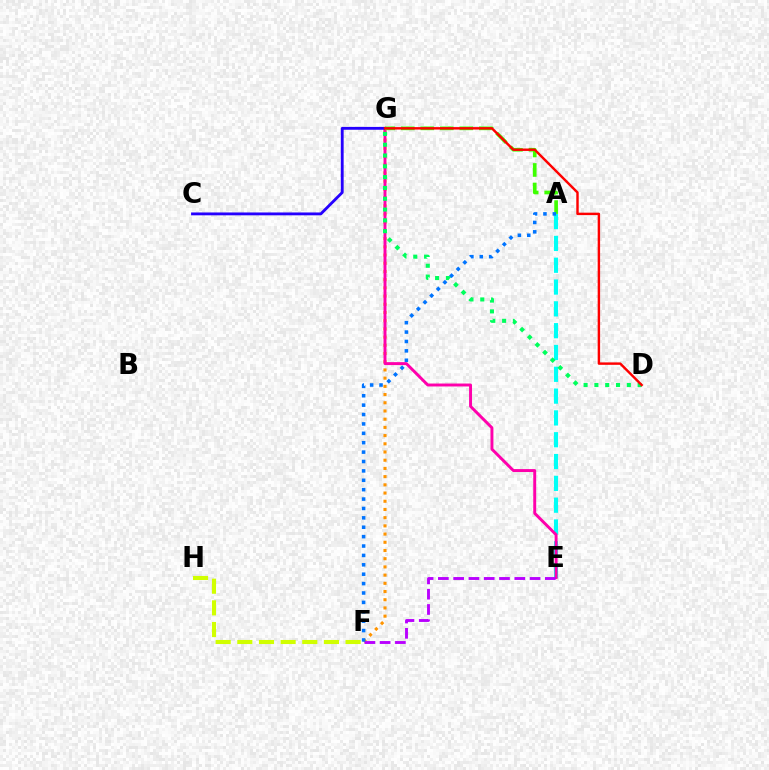{('F', 'G'): [{'color': '#ff9400', 'line_style': 'dotted', 'thickness': 2.23}], ('A', 'E'): [{'color': '#00fff6', 'line_style': 'dashed', 'thickness': 2.96}], ('E', 'G'): [{'color': '#ff00ac', 'line_style': 'solid', 'thickness': 2.11}], ('F', 'H'): [{'color': '#d1ff00', 'line_style': 'dashed', 'thickness': 2.94}], ('E', 'F'): [{'color': '#b900ff', 'line_style': 'dashed', 'thickness': 2.08}], ('C', 'G'): [{'color': '#2500ff', 'line_style': 'solid', 'thickness': 2.05}], ('A', 'G'): [{'color': '#3dff00', 'line_style': 'dashed', 'thickness': 2.65}], ('D', 'G'): [{'color': '#00ff5c', 'line_style': 'dotted', 'thickness': 2.94}, {'color': '#ff0000', 'line_style': 'solid', 'thickness': 1.75}], ('A', 'F'): [{'color': '#0074ff', 'line_style': 'dotted', 'thickness': 2.55}]}